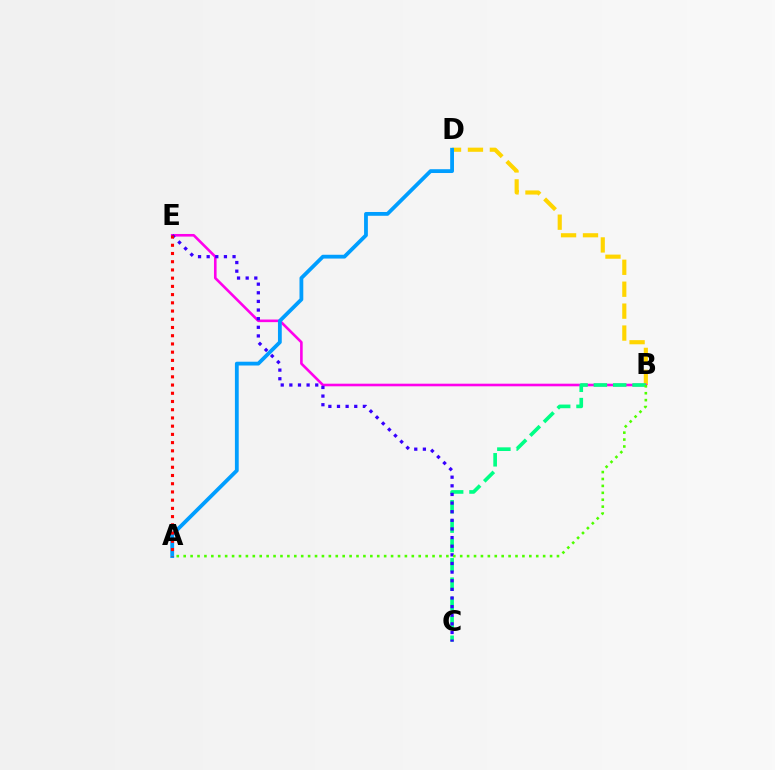{('B', 'D'): [{'color': '#ffd500', 'line_style': 'dashed', 'thickness': 2.98}], ('B', 'E'): [{'color': '#ff00ed', 'line_style': 'solid', 'thickness': 1.88}], ('B', 'C'): [{'color': '#00ff86', 'line_style': 'dashed', 'thickness': 2.63}], ('A', 'D'): [{'color': '#009eff', 'line_style': 'solid', 'thickness': 2.74}], ('C', 'E'): [{'color': '#3700ff', 'line_style': 'dotted', 'thickness': 2.34}], ('A', 'E'): [{'color': '#ff0000', 'line_style': 'dotted', 'thickness': 2.23}], ('A', 'B'): [{'color': '#4fff00', 'line_style': 'dotted', 'thickness': 1.88}]}